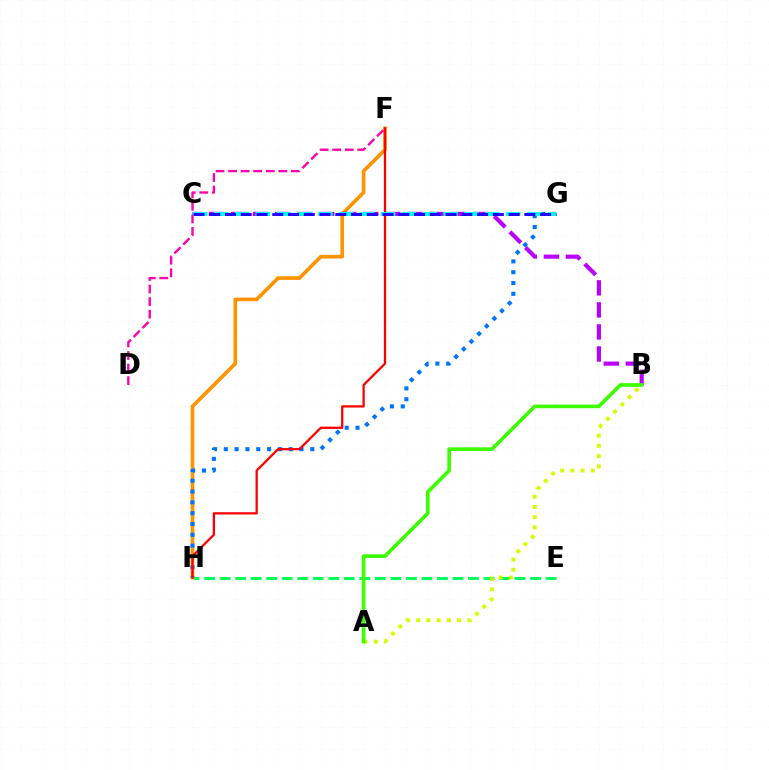{('E', 'H'): [{'color': '#00ff5c', 'line_style': 'dashed', 'thickness': 2.11}], ('F', 'H'): [{'color': '#ff9400', 'line_style': 'solid', 'thickness': 2.64}, {'color': '#ff0000', 'line_style': 'solid', 'thickness': 1.64}], ('B', 'C'): [{'color': '#b900ff', 'line_style': 'dashed', 'thickness': 2.99}], ('D', 'F'): [{'color': '#ff00ac', 'line_style': 'dashed', 'thickness': 1.71}], ('G', 'H'): [{'color': '#0074ff', 'line_style': 'dotted', 'thickness': 2.94}], ('C', 'G'): [{'color': '#00fff6', 'line_style': 'dashed', 'thickness': 2.83}, {'color': '#2500ff', 'line_style': 'dashed', 'thickness': 2.14}], ('A', 'B'): [{'color': '#d1ff00', 'line_style': 'dotted', 'thickness': 2.78}, {'color': '#3dff00', 'line_style': 'solid', 'thickness': 2.64}]}